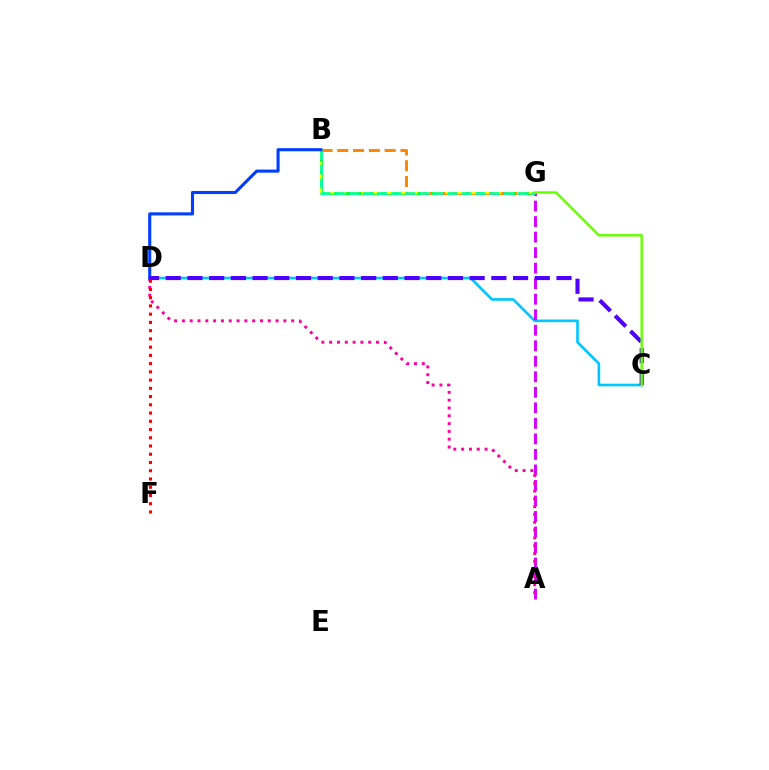{('B', 'G'): [{'color': '#00ff27', 'line_style': 'solid', 'thickness': 2.09}, {'color': '#ff8800', 'line_style': 'dashed', 'thickness': 2.14}, {'color': '#eeff00', 'line_style': 'dashed', 'thickness': 1.62}, {'color': '#00ffaf', 'line_style': 'dashed', 'thickness': 1.91}], ('C', 'D'): [{'color': '#00c7ff', 'line_style': 'solid', 'thickness': 1.91}, {'color': '#4f00ff', 'line_style': 'dashed', 'thickness': 2.95}], ('A', 'G'): [{'color': '#d600ff', 'line_style': 'dashed', 'thickness': 2.11}], ('A', 'D'): [{'color': '#ff00a0', 'line_style': 'dotted', 'thickness': 2.12}], ('B', 'D'): [{'color': '#003fff', 'line_style': 'solid', 'thickness': 2.23}], ('D', 'F'): [{'color': '#ff0000', 'line_style': 'dotted', 'thickness': 2.24}], ('C', 'G'): [{'color': '#66ff00', 'line_style': 'solid', 'thickness': 1.76}]}